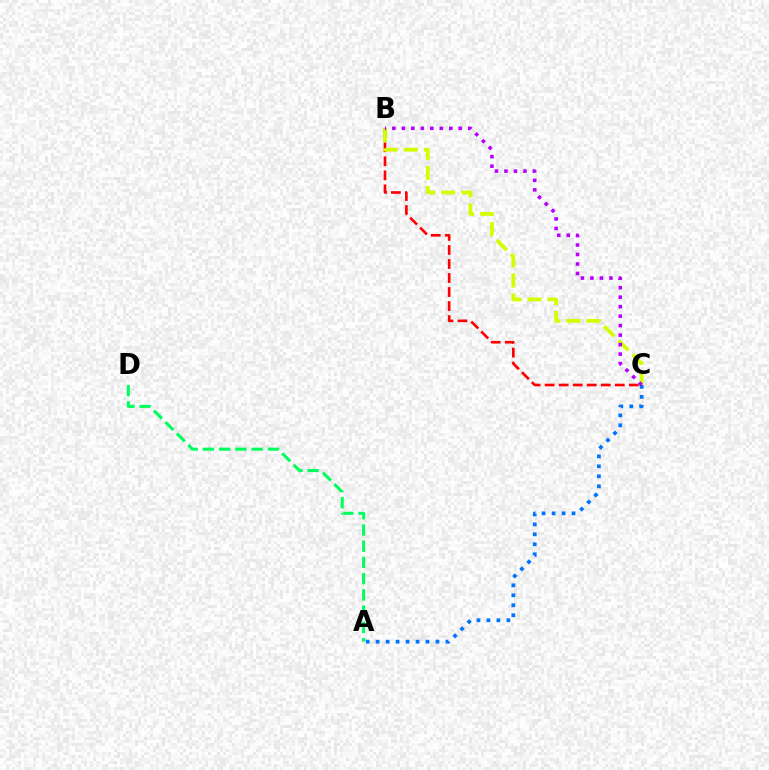{('A', 'C'): [{'color': '#0074ff', 'line_style': 'dotted', 'thickness': 2.71}], ('B', 'C'): [{'color': '#ff0000', 'line_style': 'dashed', 'thickness': 1.91}, {'color': '#d1ff00', 'line_style': 'dashed', 'thickness': 2.73}, {'color': '#b900ff', 'line_style': 'dotted', 'thickness': 2.58}], ('A', 'D'): [{'color': '#00ff5c', 'line_style': 'dashed', 'thickness': 2.2}]}